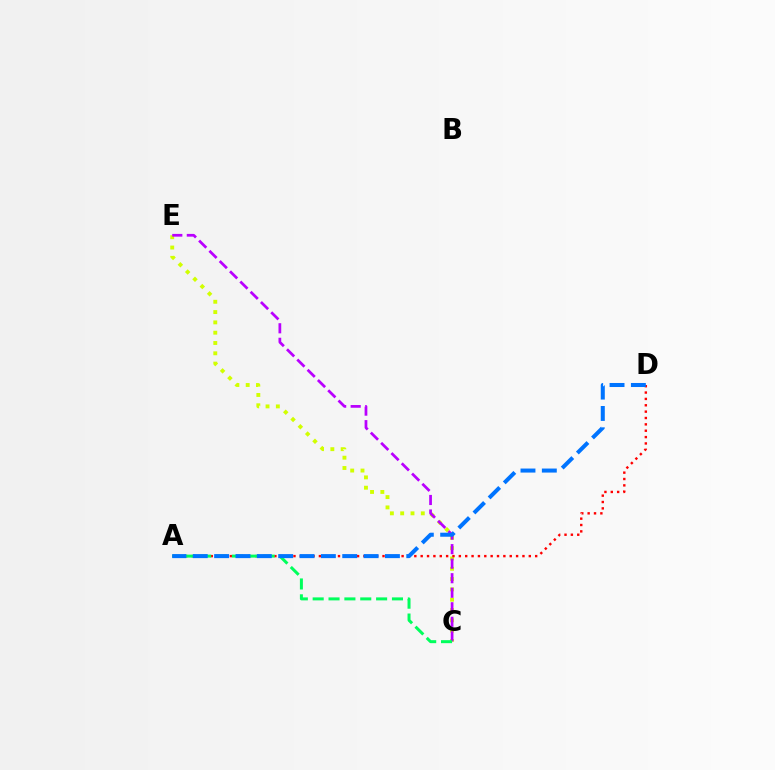{('C', 'E'): [{'color': '#d1ff00', 'line_style': 'dotted', 'thickness': 2.8}, {'color': '#b900ff', 'line_style': 'dashed', 'thickness': 1.97}], ('A', 'D'): [{'color': '#ff0000', 'line_style': 'dotted', 'thickness': 1.73}, {'color': '#0074ff', 'line_style': 'dashed', 'thickness': 2.9}], ('A', 'C'): [{'color': '#00ff5c', 'line_style': 'dashed', 'thickness': 2.15}]}